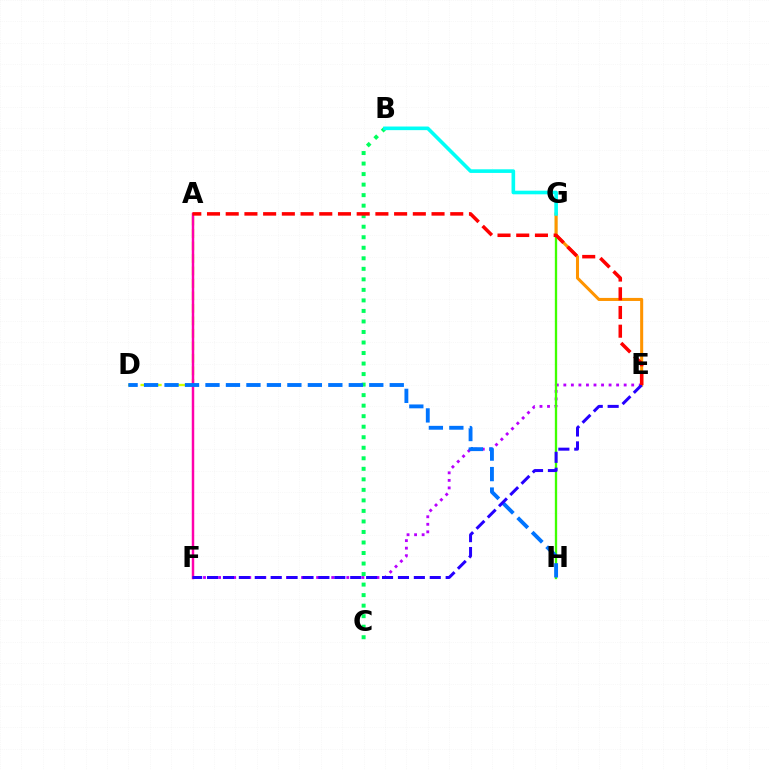{('E', 'F'): [{'color': '#b900ff', 'line_style': 'dotted', 'thickness': 2.05}, {'color': '#2500ff', 'line_style': 'dashed', 'thickness': 2.16}], ('A', 'D'): [{'color': '#d1ff00', 'line_style': 'dashed', 'thickness': 1.7}], ('G', 'H'): [{'color': '#3dff00', 'line_style': 'solid', 'thickness': 1.67}], ('A', 'F'): [{'color': '#ff00ac', 'line_style': 'solid', 'thickness': 1.78}], ('E', 'G'): [{'color': '#ff9400', 'line_style': 'solid', 'thickness': 2.19}], ('B', 'C'): [{'color': '#00ff5c', 'line_style': 'dotted', 'thickness': 2.86}], ('D', 'H'): [{'color': '#0074ff', 'line_style': 'dashed', 'thickness': 2.78}], ('A', 'E'): [{'color': '#ff0000', 'line_style': 'dashed', 'thickness': 2.54}], ('B', 'G'): [{'color': '#00fff6', 'line_style': 'solid', 'thickness': 2.61}]}